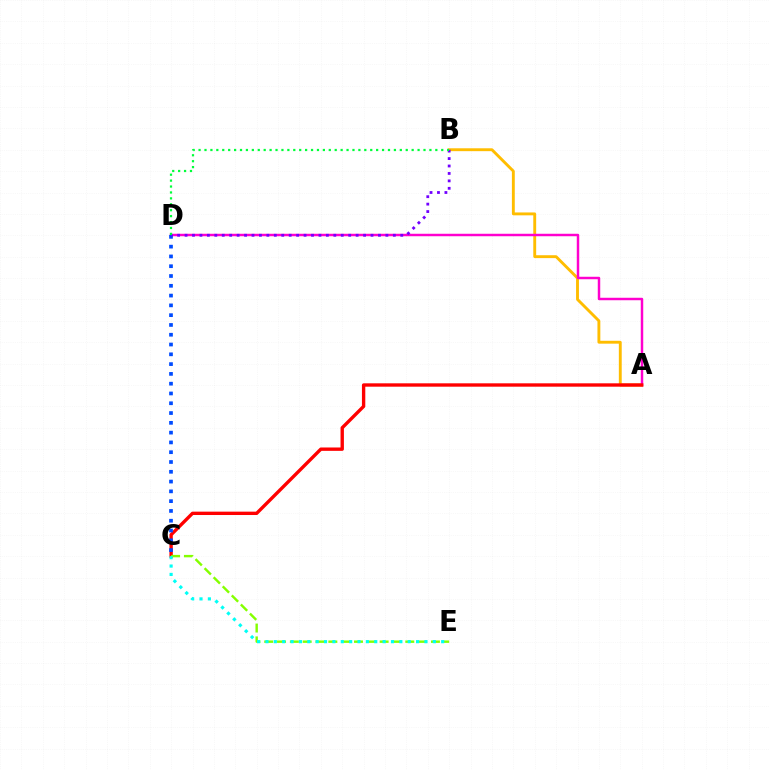{('A', 'B'): [{'color': '#ffbd00', 'line_style': 'solid', 'thickness': 2.08}], ('A', 'D'): [{'color': '#ff00cf', 'line_style': 'solid', 'thickness': 1.77}], ('A', 'C'): [{'color': '#ff0000', 'line_style': 'solid', 'thickness': 2.42}], ('C', 'D'): [{'color': '#004bff', 'line_style': 'dotted', 'thickness': 2.66}], ('B', 'D'): [{'color': '#7200ff', 'line_style': 'dotted', 'thickness': 2.02}, {'color': '#00ff39', 'line_style': 'dotted', 'thickness': 1.61}], ('C', 'E'): [{'color': '#84ff00', 'line_style': 'dashed', 'thickness': 1.74}, {'color': '#00fff6', 'line_style': 'dotted', 'thickness': 2.27}]}